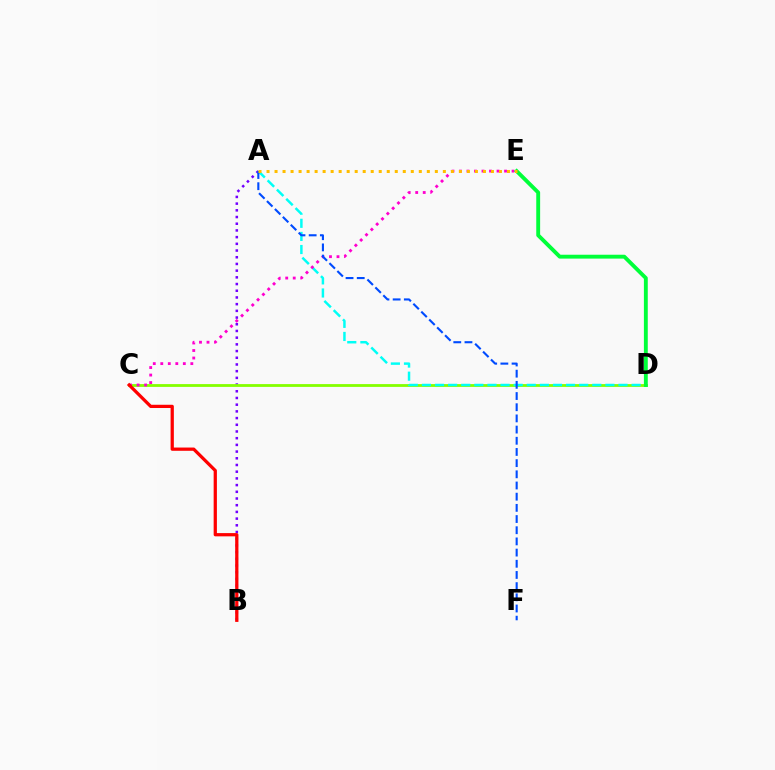{('A', 'B'): [{'color': '#7200ff', 'line_style': 'dotted', 'thickness': 1.82}], ('C', 'D'): [{'color': '#84ff00', 'line_style': 'solid', 'thickness': 2.02}], ('A', 'D'): [{'color': '#00fff6', 'line_style': 'dashed', 'thickness': 1.78}], ('C', 'E'): [{'color': '#ff00cf', 'line_style': 'dotted', 'thickness': 2.04}], ('B', 'C'): [{'color': '#ff0000', 'line_style': 'solid', 'thickness': 2.34}], ('A', 'F'): [{'color': '#004bff', 'line_style': 'dashed', 'thickness': 1.52}], ('D', 'E'): [{'color': '#00ff39', 'line_style': 'solid', 'thickness': 2.78}], ('A', 'E'): [{'color': '#ffbd00', 'line_style': 'dotted', 'thickness': 2.18}]}